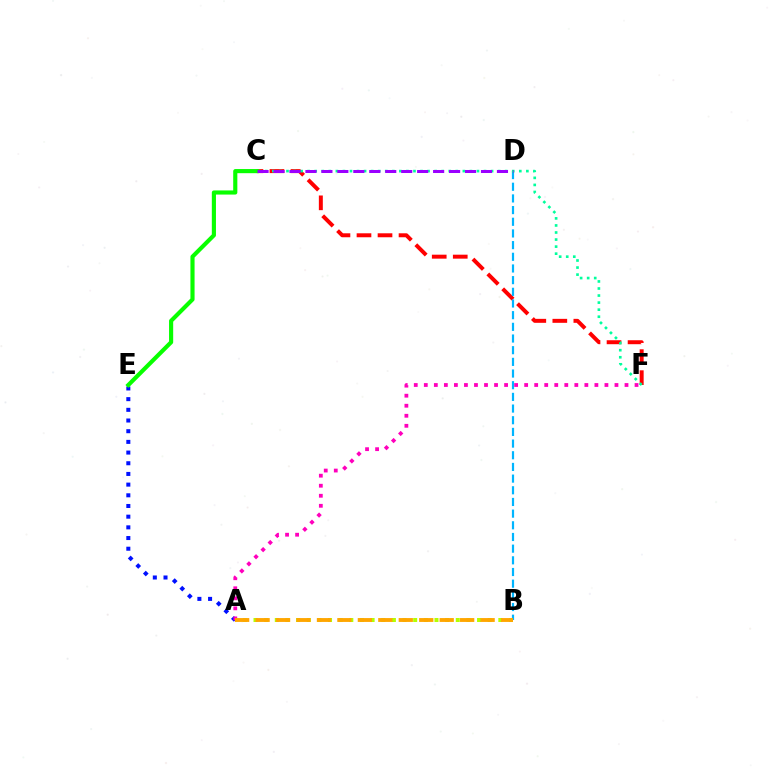{('C', 'F'): [{'color': '#ff0000', 'line_style': 'dashed', 'thickness': 2.86}, {'color': '#00ff9d', 'line_style': 'dotted', 'thickness': 1.92}], ('A', 'B'): [{'color': '#b3ff00', 'line_style': 'dotted', 'thickness': 2.89}, {'color': '#ffa500', 'line_style': 'dashed', 'thickness': 2.78}], ('B', 'D'): [{'color': '#00b5ff', 'line_style': 'dashed', 'thickness': 1.59}], ('A', 'E'): [{'color': '#0010ff', 'line_style': 'dotted', 'thickness': 2.9}], ('A', 'F'): [{'color': '#ff00bd', 'line_style': 'dotted', 'thickness': 2.73}], ('C', 'E'): [{'color': '#08ff00', 'line_style': 'solid', 'thickness': 2.98}], ('C', 'D'): [{'color': '#9b00ff', 'line_style': 'dashed', 'thickness': 2.17}]}